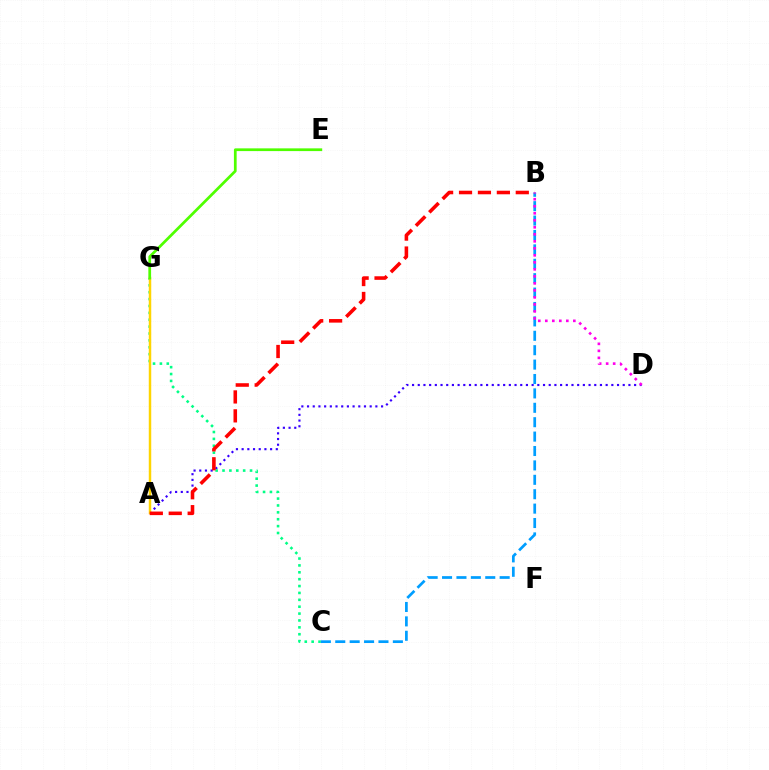{('A', 'D'): [{'color': '#3700ff', 'line_style': 'dotted', 'thickness': 1.55}], ('C', 'G'): [{'color': '#00ff86', 'line_style': 'dotted', 'thickness': 1.87}], ('B', 'C'): [{'color': '#009eff', 'line_style': 'dashed', 'thickness': 1.96}], ('A', 'G'): [{'color': '#ffd500', 'line_style': 'solid', 'thickness': 1.78}], ('B', 'D'): [{'color': '#ff00ed', 'line_style': 'dotted', 'thickness': 1.9}], ('E', 'G'): [{'color': '#4fff00', 'line_style': 'solid', 'thickness': 1.97}], ('A', 'B'): [{'color': '#ff0000', 'line_style': 'dashed', 'thickness': 2.57}]}